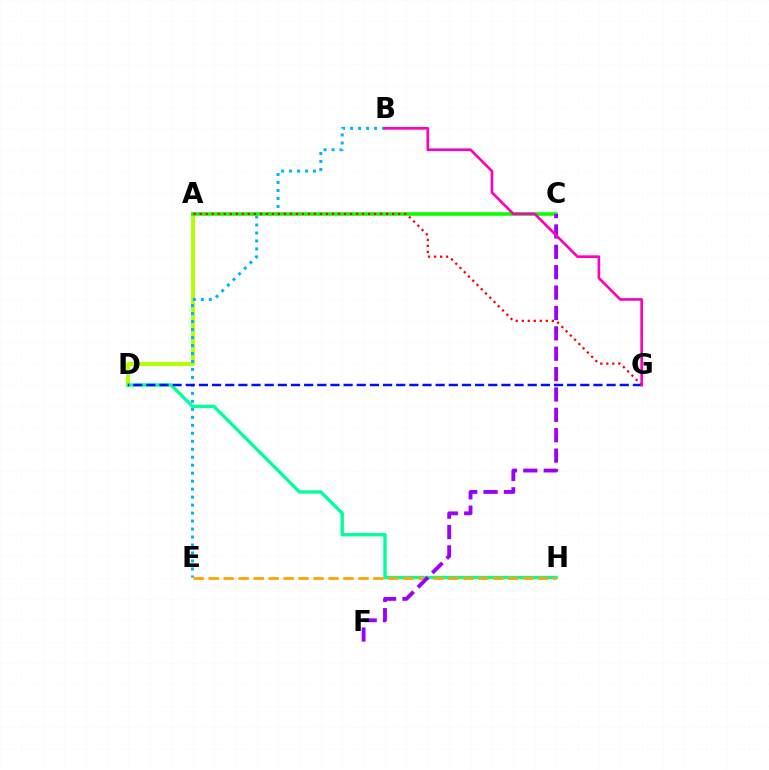{('A', 'D'): [{'color': '#b3ff00', 'line_style': 'solid', 'thickness': 2.8}], ('B', 'E'): [{'color': '#00b5ff', 'line_style': 'dotted', 'thickness': 2.17}], ('A', 'C'): [{'color': '#08ff00', 'line_style': 'solid', 'thickness': 2.55}], ('D', 'H'): [{'color': '#00ff9d', 'line_style': 'solid', 'thickness': 2.42}], ('E', 'H'): [{'color': '#ffa500', 'line_style': 'dashed', 'thickness': 2.03}], ('A', 'G'): [{'color': '#ff0000', 'line_style': 'dotted', 'thickness': 1.63}], ('C', 'F'): [{'color': '#9b00ff', 'line_style': 'dashed', 'thickness': 2.77}], ('D', 'G'): [{'color': '#0010ff', 'line_style': 'dashed', 'thickness': 1.79}], ('B', 'G'): [{'color': '#ff00bd', 'line_style': 'solid', 'thickness': 1.91}]}